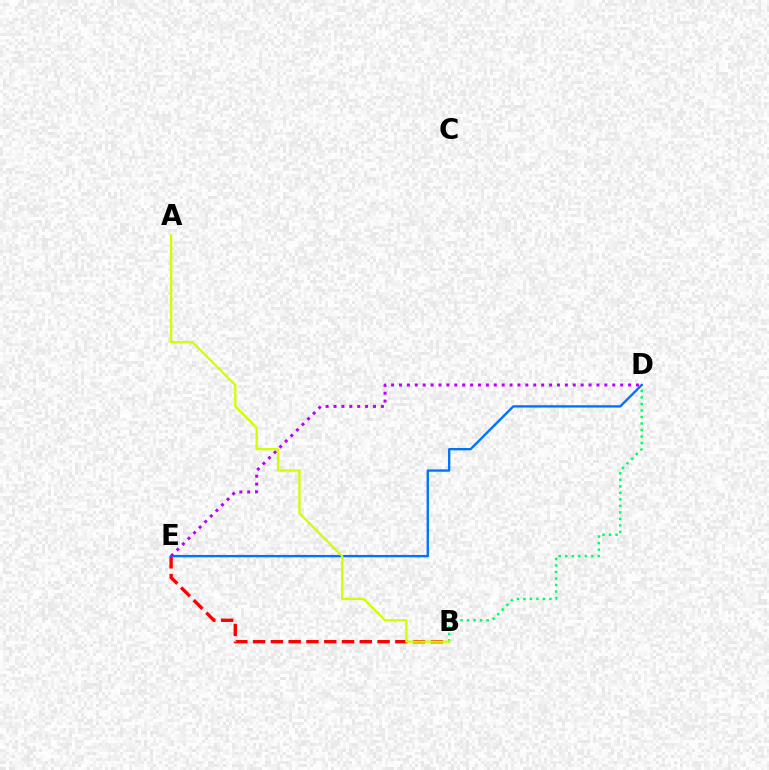{('B', 'E'): [{'color': '#ff0000', 'line_style': 'dashed', 'thickness': 2.42}], ('B', 'D'): [{'color': '#00ff5c', 'line_style': 'dotted', 'thickness': 1.77}], ('D', 'E'): [{'color': '#0074ff', 'line_style': 'solid', 'thickness': 1.71}, {'color': '#b900ff', 'line_style': 'dotted', 'thickness': 2.15}], ('A', 'B'): [{'color': '#d1ff00', 'line_style': 'solid', 'thickness': 1.66}]}